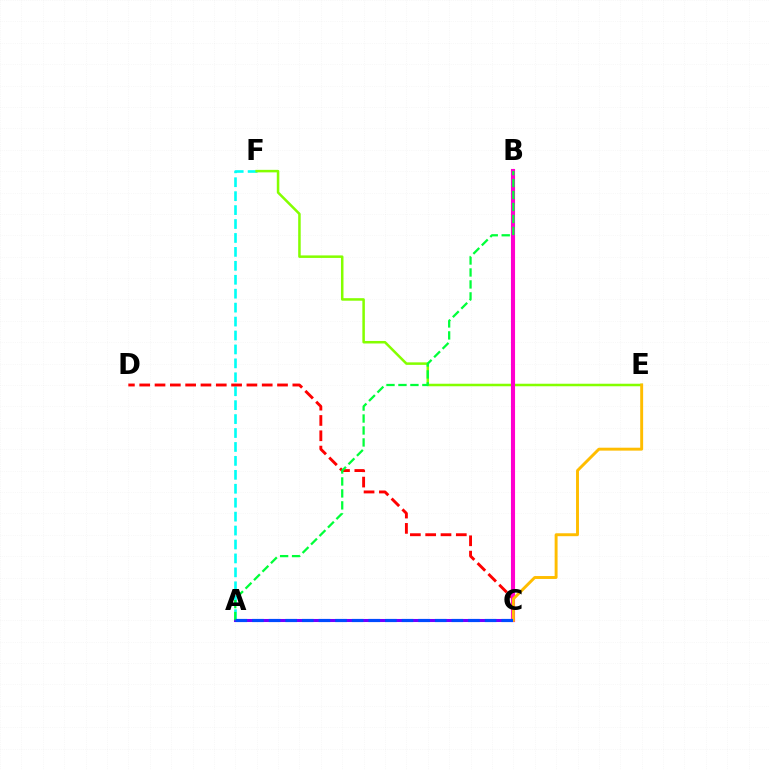{('A', 'F'): [{'color': '#00fff6', 'line_style': 'dashed', 'thickness': 1.89}], ('C', 'D'): [{'color': '#ff0000', 'line_style': 'dashed', 'thickness': 2.08}], ('E', 'F'): [{'color': '#84ff00', 'line_style': 'solid', 'thickness': 1.82}], ('A', 'C'): [{'color': '#7200ff', 'line_style': 'solid', 'thickness': 2.2}, {'color': '#004bff', 'line_style': 'dashed', 'thickness': 2.26}], ('B', 'C'): [{'color': '#ff00cf', 'line_style': 'solid', 'thickness': 2.95}], ('C', 'E'): [{'color': '#ffbd00', 'line_style': 'solid', 'thickness': 2.1}], ('A', 'B'): [{'color': '#00ff39', 'line_style': 'dashed', 'thickness': 1.63}]}